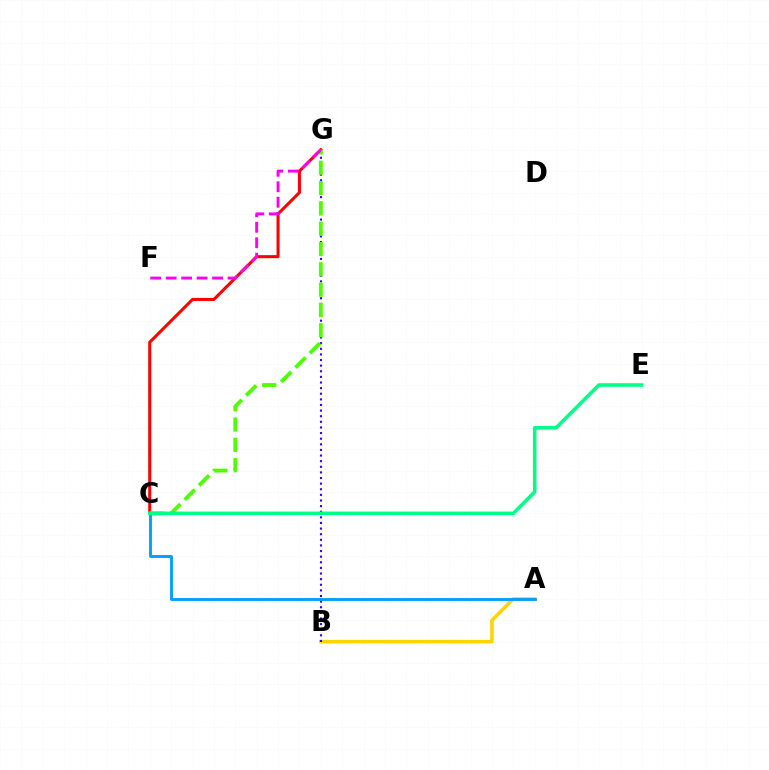{('C', 'G'): [{'color': '#ff0000', 'line_style': 'solid', 'thickness': 2.19}, {'color': '#4fff00', 'line_style': 'dashed', 'thickness': 2.76}], ('A', 'B'): [{'color': '#ffd500', 'line_style': 'solid', 'thickness': 2.59}], ('B', 'G'): [{'color': '#3700ff', 'line_style': 'dotted', 'thickness': 1.53}], ('F', 'G'): [{'color': '#ff00ed', 'line_style': 'dashed', 'thickness': 2.1}], ('A', 'C'): [{'color': '#009eff', 'line_style': 'solid', 'thickness': 2.06}], ('C', 'E'): [{'color': '#00ff86', 'line_style': 'solid', 'thickness': 2.57}]}